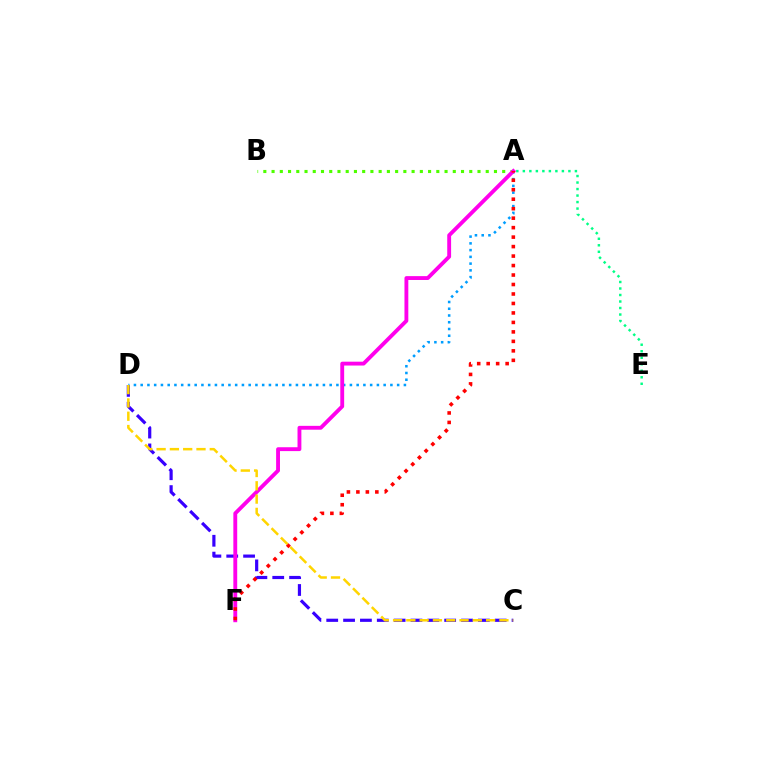{('C', 'D'): [{'color': '#3700ff', 'line_style': 'dashed', 'thickness': 2.29}, {'color': '#ffd500', 'line_style': 'dashed', 'thickness': 1.81}], ('A', 'B'): [{'color': '#4fff00', 'line_style': 'dotted', 'thickness': 2.24}], ('A', 'E'): [{'color': '#00ff86', 'line_style': 'dotted', 'thickness': 1.77}], ('A', 'D'): [{'color': '#009eff', 'line_style': 'dotted', 'thickness': 1.83}], ('A', 'F'): [{'color': '#ff00ed', 'line_style': 'solid', 'thickness': 2.78}, {'color': '#ff0000', 'line_style': 'dotted', 'thickness': 2.58}]}